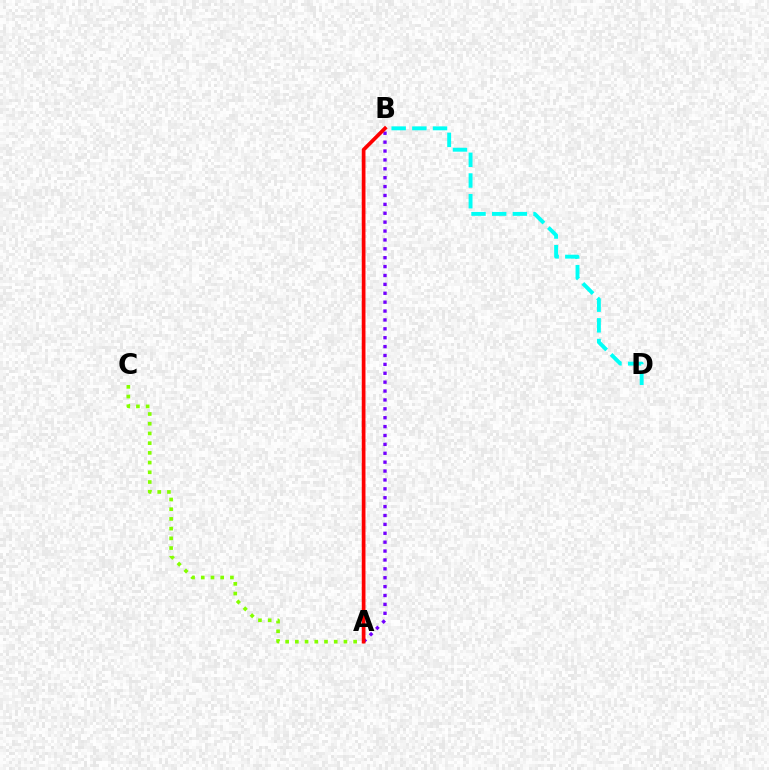{('A', 'C'): [{'color': '#84ff00', 'line_style': 'dotted', 'thickness': 2.64}], ('B', 'D'): [{'color': '#00fff6', 'line_style': 'dashed', 'thickness': 2.81}], ('A', 'B'): [{'color': '#7200ff', 'line_style': 'dotted', 'thickness': 2.42}, {'color': '#ff0000', 'line_style': 'solid', 'thickness': 2.67}]}